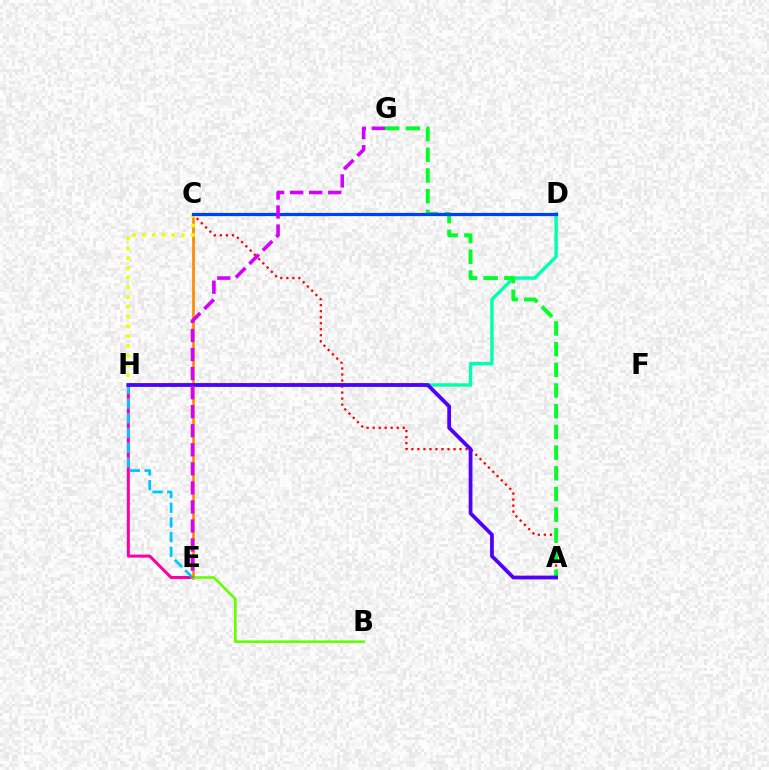{('E', 'H'): [{'color': '#ff00a0', 'line_style': 'solid', 'thickness': 2.16}, {'color': '#00c7ff', 'line_style': 'dashed', 'thickness': 2.0}], ('C', 'E'): [{'color': '#ff8800', 'line_style': 'solid', 'thickness': 1.93}], ('A', 'C'): [{'color': '#ff0000', 'line_style': 'dotted', 'thickness': 1.63}], ('D', 'H'): [{'color': '#00ffaf', 'line_style': 'solid', 'thickness': 2.46}], ('A', 'G'): [{'color': '#00ff27', 'line_style': 'dashed', 'thickness': 2.81}], ('C', 'H'): [{'color': '#eeff00', 'line_style': 'dotted', 'thickness': 2.65}], ('B', 'E'): [{'color': '#66ff00', 'line_style': 'solid', 'thickness': 1.88}], ('C', 'D'): [{'color': '#003fff', 'line_style': 'solid', 'thickness': 2.3}], ('A', 'H'): [{'color': '#4f00ff', 'line_style': 'solid', 'thickness': 2.71}], ('E', 'G'): [{'color': '#d600ff', 'line_style': 'dashed', 'thickness': 2.59}]}